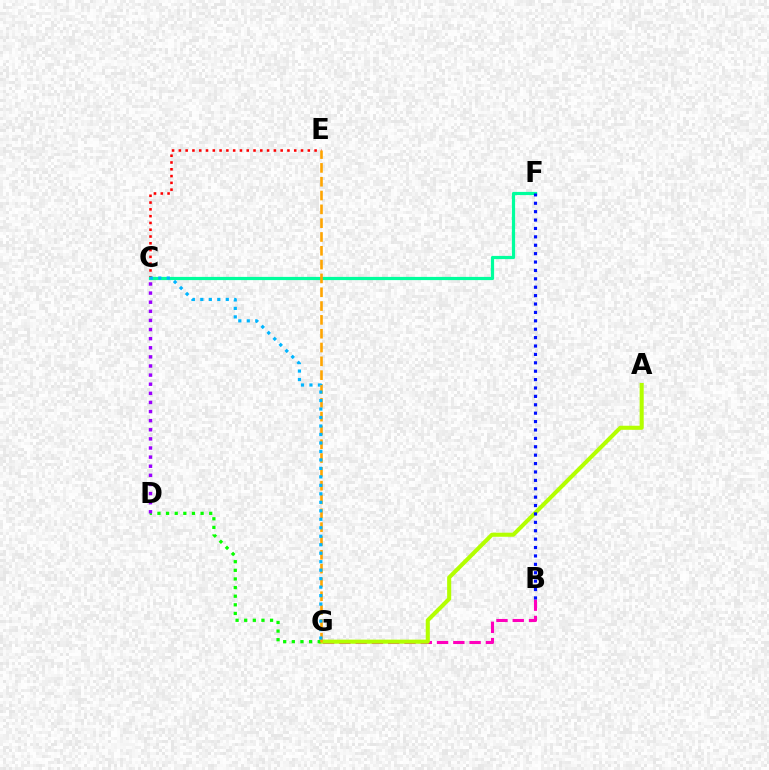{('B', 'G'): [{'color': '#ff00bd', 'line_style': 'dashed', 'thickness': 2.21}], ('C', 'E'): [{'color': '#ff0000', 'line_style': 'dotted', 'thickness': 1.84}], ('A', 'G'): [{'color': '#b3ff00', 'line_style': 'solid', 'thickness': 2.93}], ('D', 'G'): [{'color': '#08ff00', 'line_style': 'dotted', 'thickness': 2.34}], ('C', 'F'): [{'color': '#00ff9d', 'line_style': 'solid', 'thickness': 2.31}], ('B', 'F'): [{'color': '#0010ff', 'line_style': 'dotted', 'thickness': 2.28}], ('C', 'D'): [{'color': '#9b00ff', 'line_style': 'dotted', 'thickness': 2.48}], ('E', 'G'): [{'color': '#ffa500', 'line_style': 'dashed', 'thickness': 1.88}], ('C', 'G'): [{'color': '#00b5ff', 'line_style': 'dotted', 'thickness': 2.3}]}